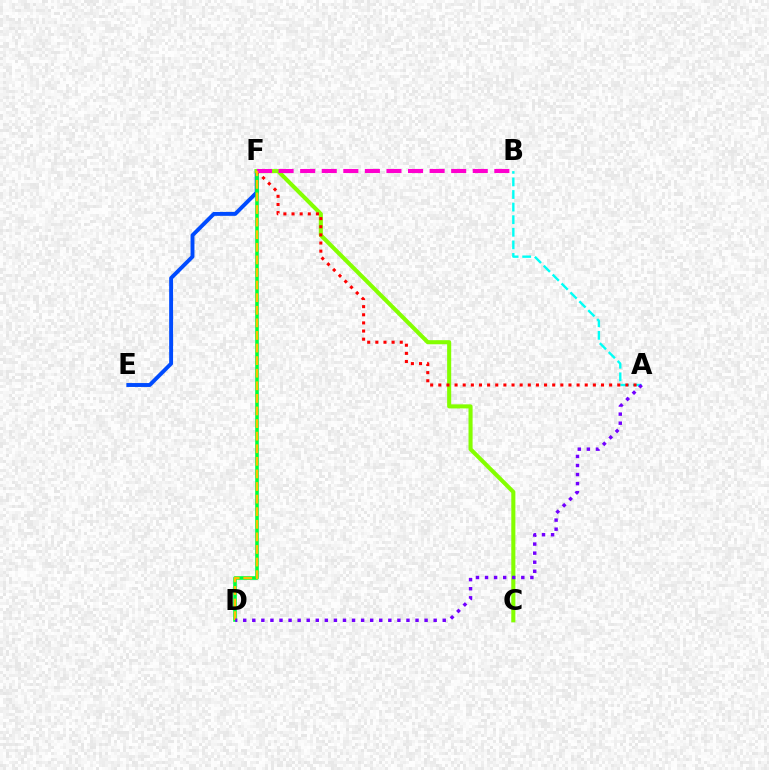{('E', 'F'): [{'color': '#004bff', 'line_style': 'solid', 'thickness': 2.81}], ('D', 'F'): [{'color': '#00ff39', 'line_style': 'solid', 'thickness': 2.59}, {'color': '#ffbd00', 'line_style': 'dashed', 'thickness': 1.71}], ('C', 'F'): [{'color': '#84ff00', 'line_style': 'solid', 'thickness': 2.93}], ('A', 'B'): [{'color': '#00fff6', 'line_style': 'dashed', 'thickness': 1.71}], ('A', 'F'): [{'color': '#ff0000', 'line_style': 'dotted', 'thickness': 2.21}], ('B', 'F'): [{'color': '#ff00cf', 'line_style': 'dashed', 'thickness': 2.93}], ('A', 'D'): [{'color': '#7200ff', 'line_style': 'dotted', 'thickness': 2.46}]}